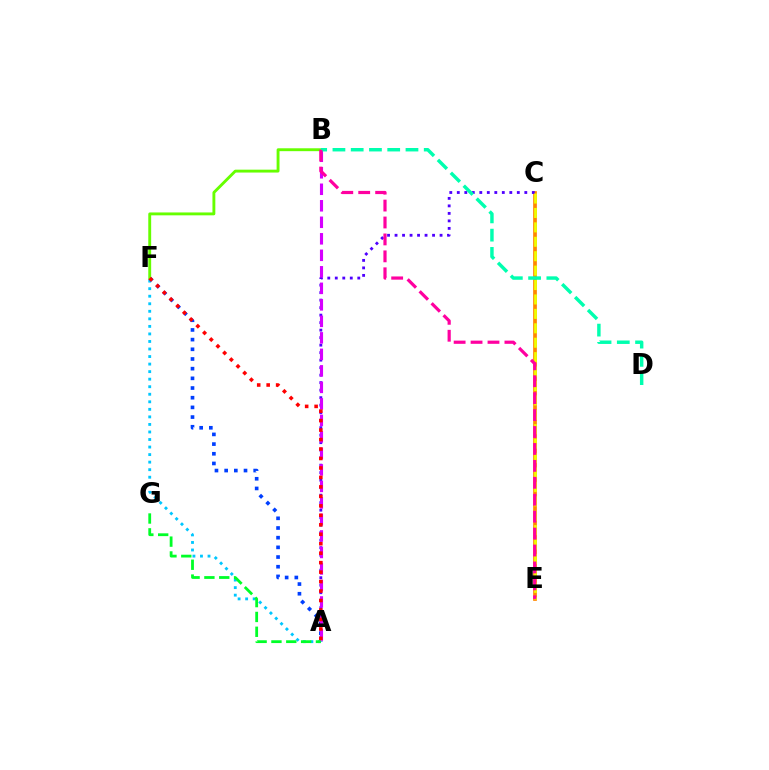{('A', 'F'): [{'color': '#00c7ff', 'line_style': 'dotted', 'thickness': 2.05}, {'color': '#003fff', 'line_style': 'dotted', 'thickness': 2.63}, {'color': '#ff0000', 'line_style': 'dotted', 'thickness': 2.57}], ('C', 'E'): [{'color': '#ff8800', 'line_style': 'solid', 'thickness': 2.68}, {'color': '#eeff00', 'line_style': 'dashed', 'thickness': 1.96}], ('A', 'C'): [{'color': '#4f00ff', 'line_style': 'dotted', 'thickness': 2.04}], ('A', 'B'): [{'color': '#d600ff', 'line_style': 'dashed', 'thickness': 2.24}], ('B', 'F'): [{'color': '#66ff00', 'line_style': 'solid', 'thickness': 2.07}], ('A', 'G'): [{'color': '#00ff27', 'line_style': 'dashed', 'thickness': 2.02}], ('B', 'D'): [{'color': '#00ffaf', 'line_style': 'dashed', 'thickness': 2.48}], ('B', 'E'): [{'color': '#ff00a0', 'line_style': 'dashed', 'thickness': 2.3}]}